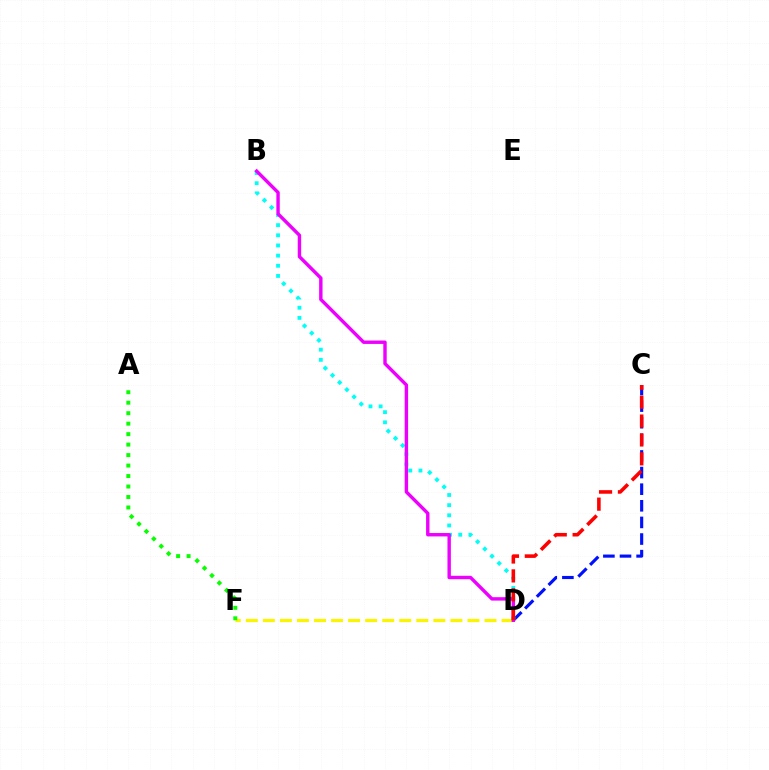{('C', 'D'): [{'color': '#0010ff', 'line_style': 'dashed', 'thickness': 2.26}, {'color': '#ff0000', 'line_style': 'dashed', 'thickness': 2.57}], ('D', 'F'): [{'color': '#fcf500', 'line_style': 'dashed', 'thickness': 2.32}], ('B', 'D'): [{'color': '#00fff6', 'line_style': 'dotted', 'thickness': 2.76}, {'color': '#ee00ff', 'line_style': 'solid', 'thickness': 2.45}], ('A', 'F'): [{'color': '#08ff00', 'line_style': 'dotted', 'thickness': 2.85}]}